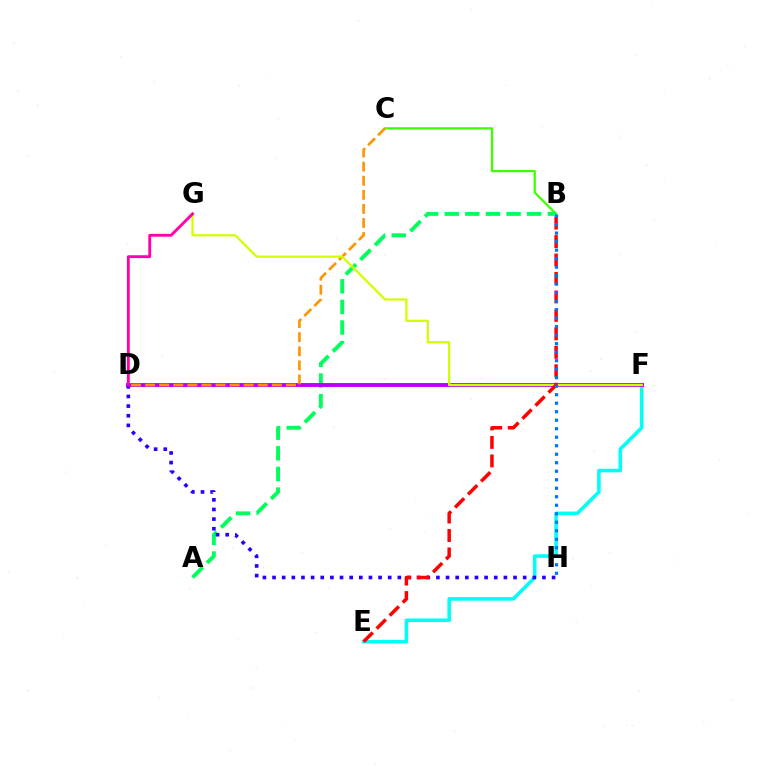{('E', 'F'): [{'color': '#00fff6', 'line_style': 'solid', 'thickness': 2.58}], ('B', 'C'): [{'color': '#3dff00', 'line_style': 'solid', 'thickness': 1.62}], ('A', 'B'): [{'color': '#00ff5c', 'line_style': 'dashed', 'thickness': 2.8}], ('D', 'F'): [{'color': '#b900ff', 'line_style': 'solid', 'thickness': 2.8}], ('C', 'D'): [{'color': '#ff9400', 'line_style': 'dashed', 'thickness': 1.91}], ('D', 'H'): [{'color': '#2500ff', 'line_style': 'dotted', 'thickness': 2.62}], ('F', 'G'): [{'color': '#d1ff00', 'line_style': 'solid', 'thickness': 1.63}], ('D', 'G'): [{'color': '#ff00ac', 'line_style': 'solid', 'thickness': 2.06}], ('B', 'E'): [{'color': '#ff0000', 'line_style': 'dashed', 'thickness': 2.51}], ('B', 'H'): [{'color': '#0074ff', 'line_style': 'dotted', 'thickness': 2.31}]}